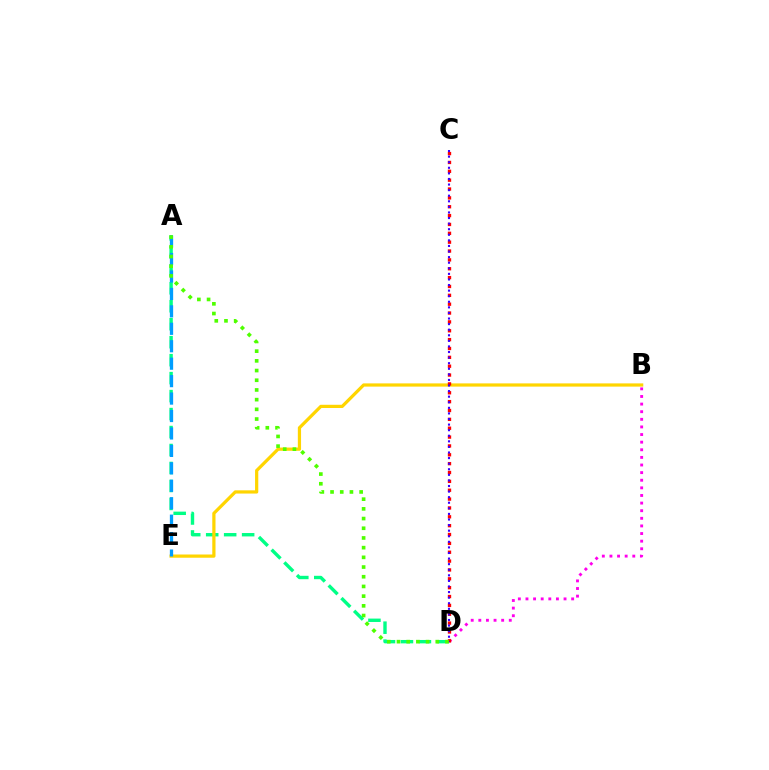{('A', 'D'): [{'color': '#00ff86', 'line_style': 'dashed', 'thickness': 2.44}, {'color': '#4fff00', 'line_style': 'dotted', 'thickness': 2.63}], ('B', 'D'): [{'color': '#ff00ed', 'line_style': 'dotted', 'thickness': 2.07}], ('B', 'E'): [{'color': '#ffd500', 'line_style': 'solid', 'thickness': 2.32}], ('C', 'D'): [{'color': '#ff0000', 'line_style': 'dotted', 'thickness': 2.41}, {'color': '#3700ff', 'line_style': 'dotted', 'thickness': 1.52}], ('A', 'E'): [{'color': '#009eff', 'line_style': 'dashed', 'thickness': 2.37}]}